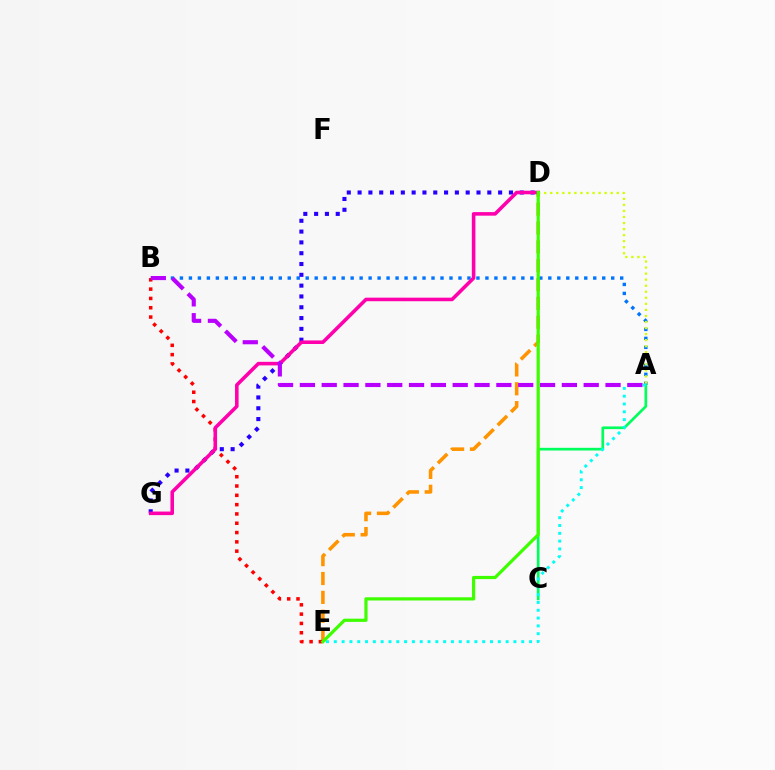{('D', 'E'): [{'color': '#ff9400', 'line_style': 'dashed', 'thickness': 2.56}, {'color': '#3dff00', 'line_style': 'solid', 'thickness': 2.3}], ('A', 'B'): [{'color': '#0074ff', 'line_style': 'dotted', 'thickness': 2.44}, {'color': '#b900ff', 'line_style': 'dashed', 'thickness': 2.97}], ('A', 'C'): [{'color': '#00ff5c', 'line_style': 'solid', 'thickness': 1.94}], ('A', 'E'): [{'color': '#00fff6', 'line_style': 'dotted', 'thickness': 2.12}], ('D', 'G'): [{'color': '#2500ff', 'line_style': 'dotted', 'thickness': 2.94}, {'color': '#ff00ac', 'line_style': 'solid', 'thickness': 2.57}], ('B', 'E'): [{'color': '#ff0000', 'line_style': 'dotted', 'thickness': 2.53}], ('A', 'D'): [{'color': '#d1ff00', 'line_style': 'dotted', 'thickness': 1.64}]}